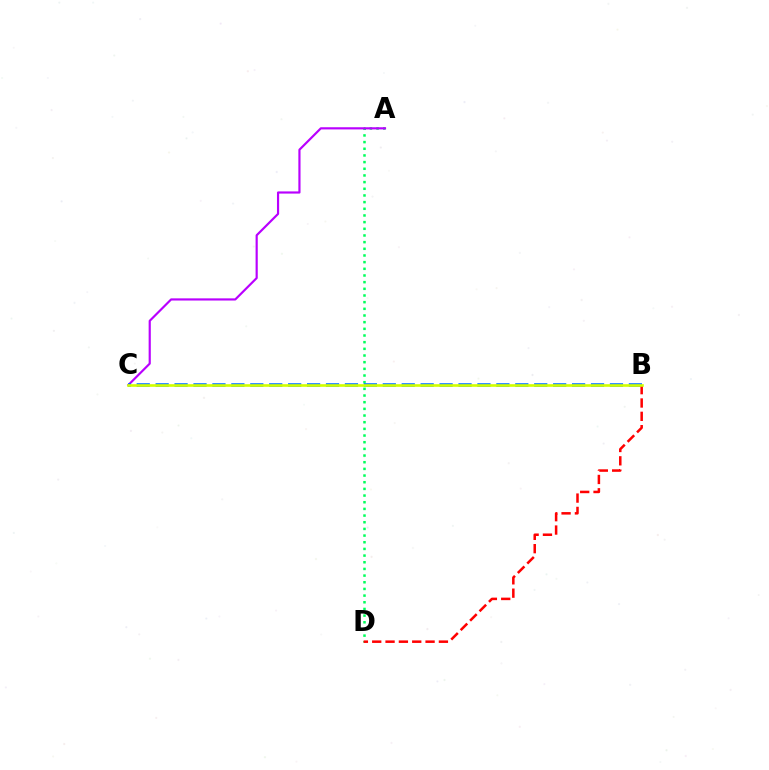{('A', 'D'): [{'color': '#00ff5c', 'line_style': 'dotted', 'thickness': 1.81}], ('A', 'C'): [{'color': '#b900ff', 'line_style': 'solid', 'thickness': 1.56}], ('B', 'C'): [{'color': '#0074ff', 'line_style': 'dashed', 'thickness': 2.57}, {'color': '#d1ff00', 'line_style': 'solid', 'thickness': 1.89}], ('B', 'D'): [{'color': '#ff0000', 'line_style': 'dashed', 'thickness': 1.81}]}